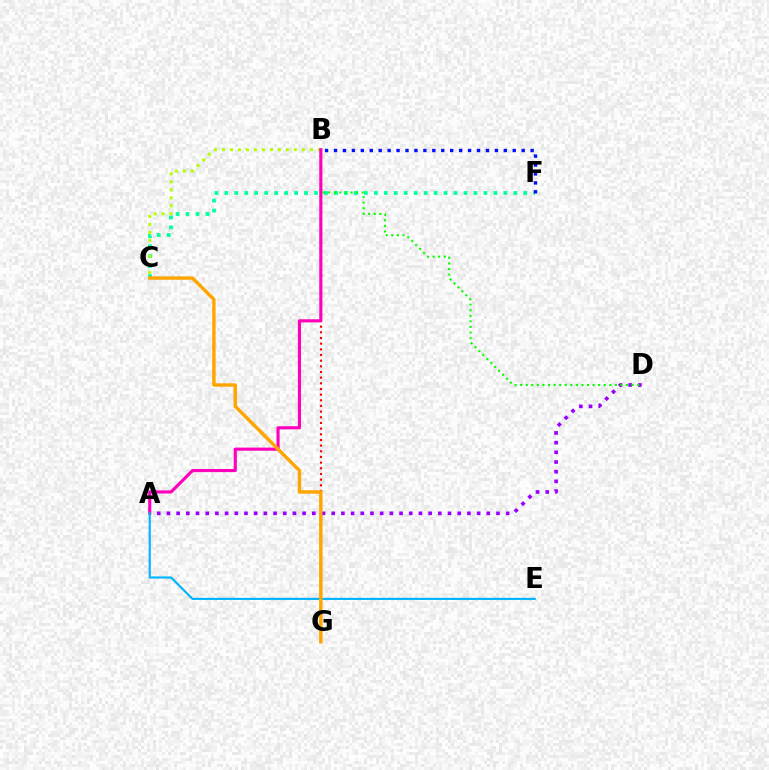{('B', 'G'): [{'color': '#ff0000', 'line_style': 'dotted', 'thickness': 1.54}], ('A', 'D'): [{'color': '#9b00ff', 'line_style': 'dotted', 'thickness': 2.63}], ('C', 'F'): [{'color': '#00ff9d', 'line_style': 'dotted', 'thickness': 2.71}], ('B', 'D'): [{'color': '#08ff00', 'line_style': 'dotted', 'thickness': 1.51}], ('B', 'C'): [{'color': '#b3ff00', 'line_style': 'dotted', 'thickness': 2.17}], ('A', 'B'): [{'color': '#ff00bd', 'line_style': 'solid', 'thickness': 2.24}], ('B', 'F'): [{'color': '#0010ff', 'line_style': 'dotted', 'thickness': 2.43}], ('A', 'E'): [{'color': '#00b5ff', 'line_style': 'solid', 'thickness': 1.54}], ('C', 'G'): [{'color': '#ffa500', 'line_style': 'solid', 'thickness': 2.47}]}